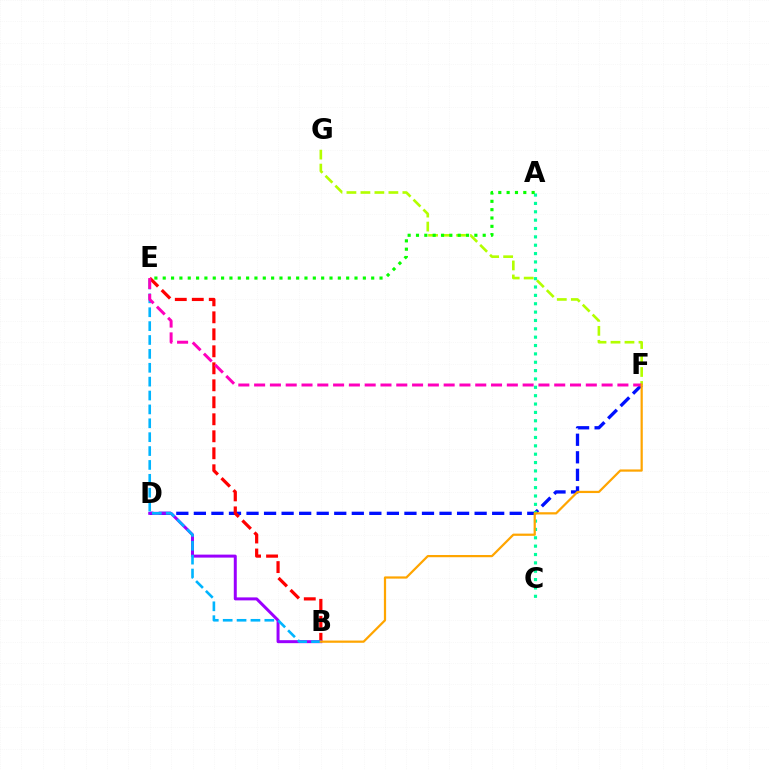{('F', 'G'): [{'color': '#b3ff00', 'line_style': 'dashed', 'thickness': 1.9}], ('D', 'F'): [{'color': '#0010ff', 'line_style': 'dashed', 'thickness': 2.38}], ('A', 'C'): [{'color': '#00ff9d', 'line_style': 'dotted', 'thickness': 2.27}], ('B', 'E'): [{'color': '#ff0000', 'line_style': 'dashed', 'thickness': 2.31}, {'color': '#00b5ff', 'line_style': 'dashed', 'thickness': 1.89}], ('B', 'D'): [{'color': '#9b00ff', 'line_style': 'solid', 'thickness': 2.15}], ('A', 'E'): [{'color': '#08ff00', 'line_style': 'dotted', 'thickness': 2.27}], ('E', 'F'): [{'color': '#ff00bd', 'line_style': 'dashed', 'thickness': 2.15}], ('B', 'F'): [{'color': '#ffa500', 'line_style': 'solid', 'thickness': 1.6}]}